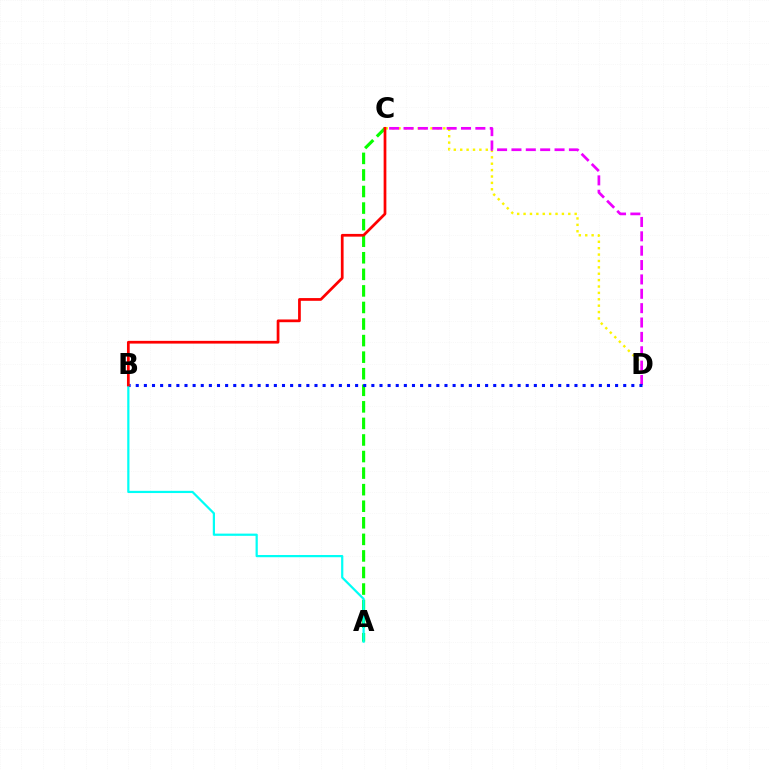{('A', 'C'): [{'color': '#08ff00', 'line_style': 'dashed', 'thickness': 2.25}], ('C', 'D'): [{'color': '#fcf500', 'line_style': 'dotted', 'thickness': 1.74}, {'color': '#ee00ff', 'line_style': 'dashed', 'thickness': 1.95}], ('B', 'D'): [{'color': '#0010ff', 'line_style': 'dotted', 'thickness': 2.21}], ('A', 'B'): [{'color': '#00fff6', 'line_style': 'solid', 'thickness': 1.6}], ('B', 'C'): [{'color': '#ff0000', 'line_style': 'solid', 'thickness': 1.97}]}